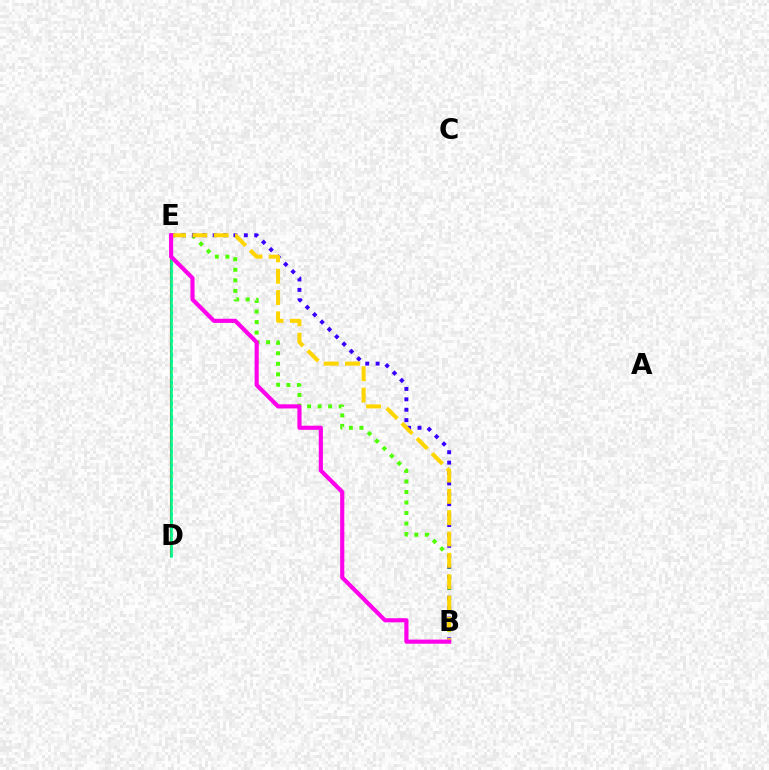{('B', 'E'): [{'color': '#4fff00', 'line_style': 'dotted', 'thickness': 2.86}, {'color': '#3700ff', 'line_style': 'dotted', 'thickness': 2.82}, {'color': '#ffd500', 'line_style': 'dashed', 'thickness': 2.9}, {'color': '#ff00ed', 'line_style': 'solid', 'thickness': 2.98}], ('D', 'E'): [{'color': '#ff0000', 'line_style': 'solid', 'thickness': 1.53}, {'color': '#009eff', 'line_style': 'dotted', 'thickness': 1.88}, {'color': '#00ff86', 'line_style': 'solid', 'thickness': 1.85}]}